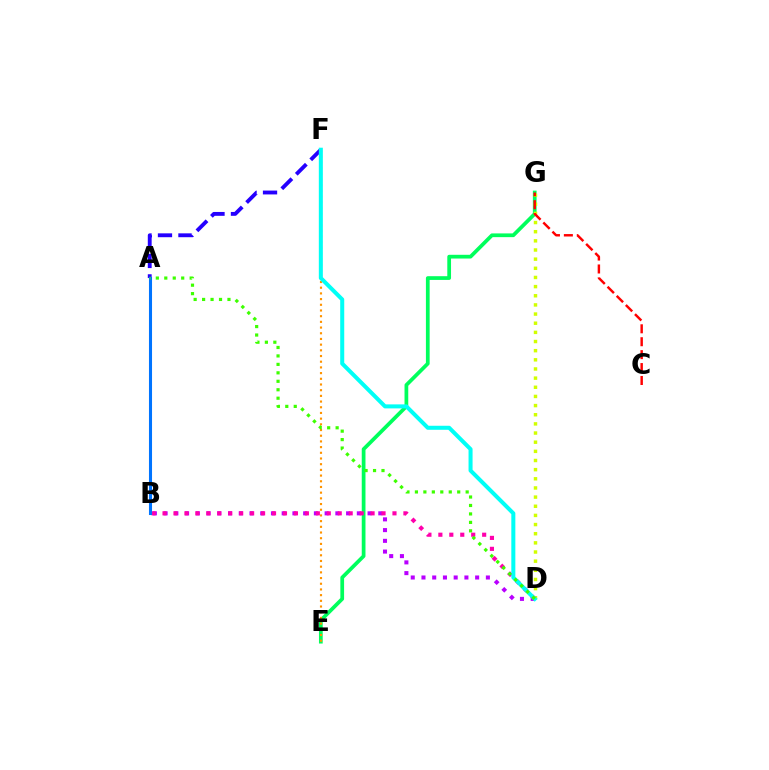{('E', 'G'): [{'color': '#00ff5c', 'line_style': 'solid', 'thickness': 2.69}], ('E', 'F'): [{'color': '#ff9400', 'line_style': 'dotted', 'thickness': 1.55}], ('B', 'D'): [{'color': '#b900ff', 'line_style': 'dotted', 'thickness': 2.92}, {'color': '#ff00ac', 'line_style': 'dotted', 'thickness': 2.98}], ('D', 'G'): [{'color': '#d1ff00', 'line_style': 'dotted', 'thickness': 2.49}], ('A', 'F'): [{'color': '#2500ff', 'line_style': 'dashed', 'thickness': 2.78}], ('D', 'F'): [{'color': '#00fff6', 'line_style': 'solid', 'thickness': 2.9}], ('A', 'B'): [{'color': '#0074ff', 'line_style': 'solid', 'thickness': 2.21}], ('A', 'D'): [{'color': '#3dff00', 'line_style': 'dotted', 'thickness': 2.3}], ('C', 'G'): [{'color': '#ff0000', 'line_style': 'dashed', 'thickness': 1.76}]}